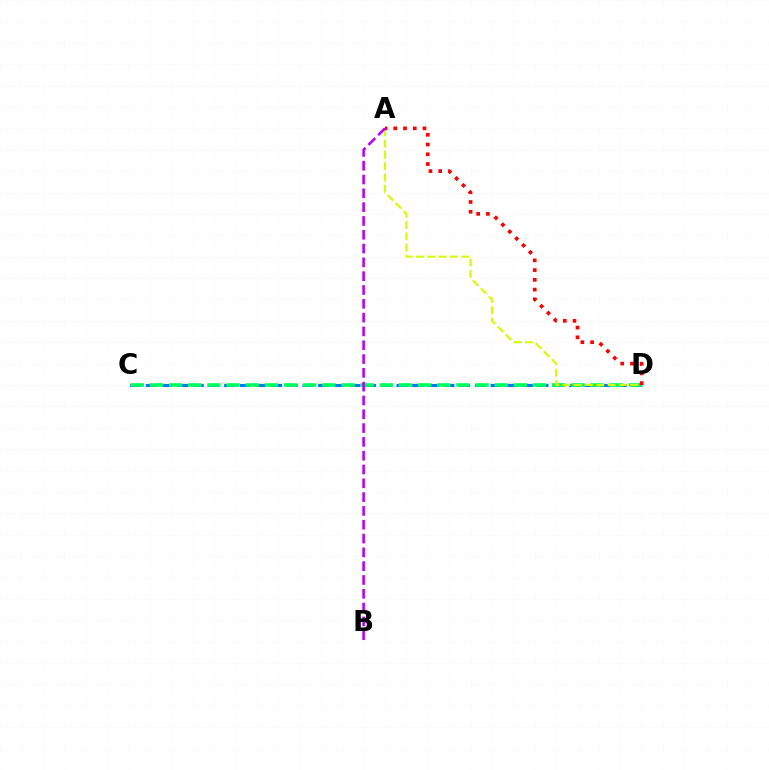{('C', 'D'): [{'color': '#0074ff', 'line_style': 'dashed', 'thickness': 2.13}, {'color': '#00ff5c', 'line_style': 'dashed', 'thickness': 2.6}], ('A', 'D'): [{'color': '#d1ff00', 'line_style': 'dashed', 'thickness': 1.53}, {'color': '#ff0000', 'line_style': 'dotted', 'thickness': 2.65}], ('A', 'B'): [{'color': '#b900ff', 'line_style': 'dashed', 'thickness': 1.88}]}